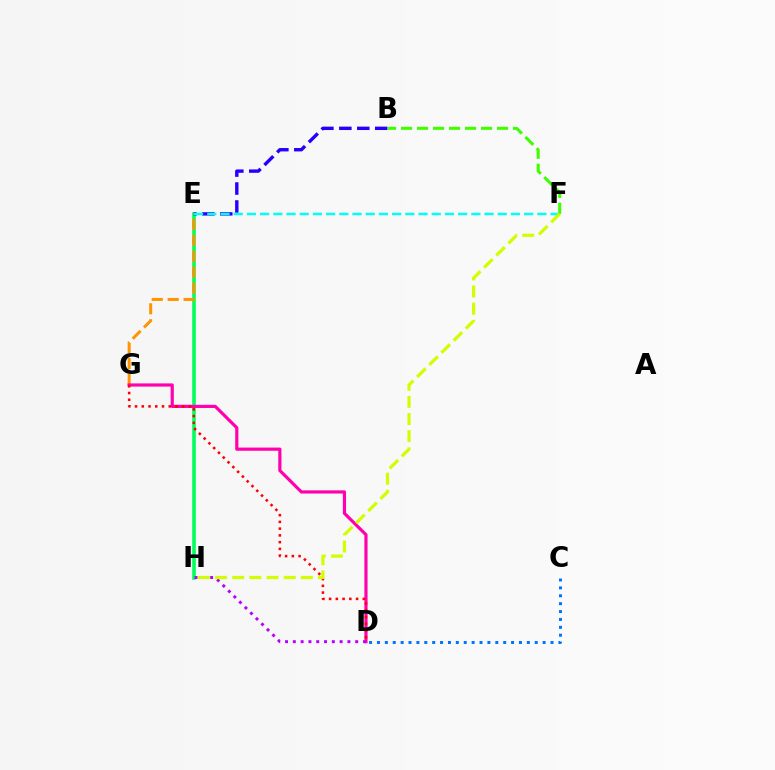{('E', 'H'): [{'color': '#00ff5c', 'line_style': 'solid', 'thickness': 2.6}], ('B', 'E'): [{'color': '#2500ff', 'line_style': 'dashed', 'thickness': 2.44}], ('E', 'G'): [{'color': '#ff9400', 'line_style': 'dashed', 'thickness': 2.16}], ('E', 'F'): [{'color': '#00fff6', 'line_style': 'dashed', 'thickness': 1.79}], ('C', 'D'): [{'color': '#0074ff', 'line_style': 'dotted', 'thickness': 2.14}], ('D', 'G'): [{'color': '#ff00ac', 'line_style': 'solid', 'thickness': 2.29}, {'color': '#ff0000', 'line_style': 'dotted', 'thickness': 1.83}], ('D', 'H'): [{'color': '#b900ff', 'line_style': 'dotted', 'thickness': 2.12}], ('B', 'F'): [{'color': '#3dff00', 'line_style': 'dashed', 'thickness': 2.17}], ('F', 'H'): [{'color': '#d1ff00', 'line_style': 'dashed', 'thickness': 2.33}]}